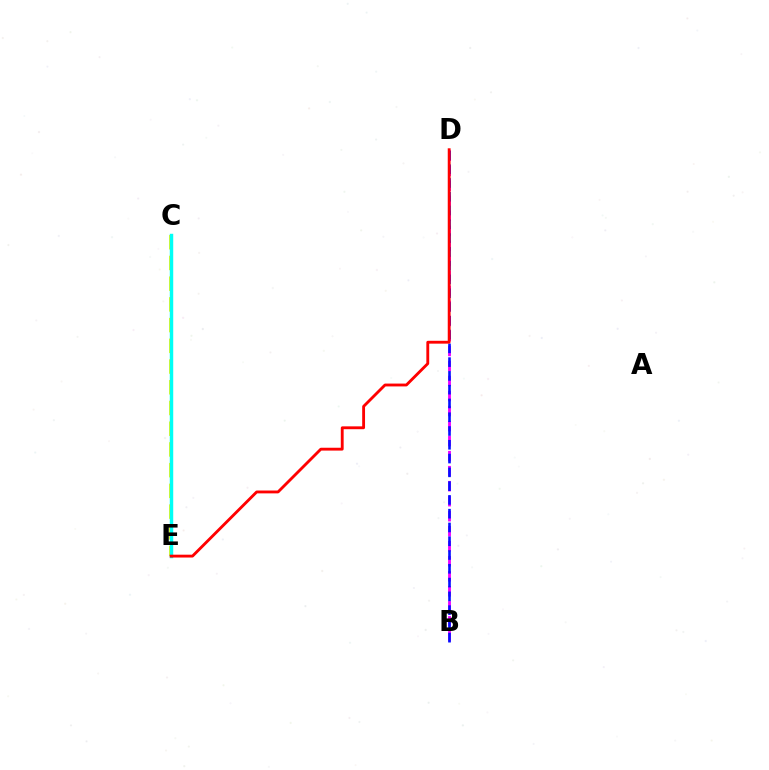{('B', 'D'): [{'color': '#ee00ff', 'line_style': 'dashed', 'thickness': 2.04}, {'color': '#0010ff', 'line_style': 'dashed', 'thickness': 1.87}], ('C', 'E'): [{'color': '#08ff00', 'line_style': 'dashed', 'thickness': 2.0}, {'color': '#fcf500', 'line_style': 'dashed', 'thickness': 2.81}, {'color': '#00fff6', 'line_style': 'solid', 'thickness': 2.48}], ('D', 'E'): [{'color': '#ff0000', 'line_style': 'solid', 'thickness': 2.05}]}